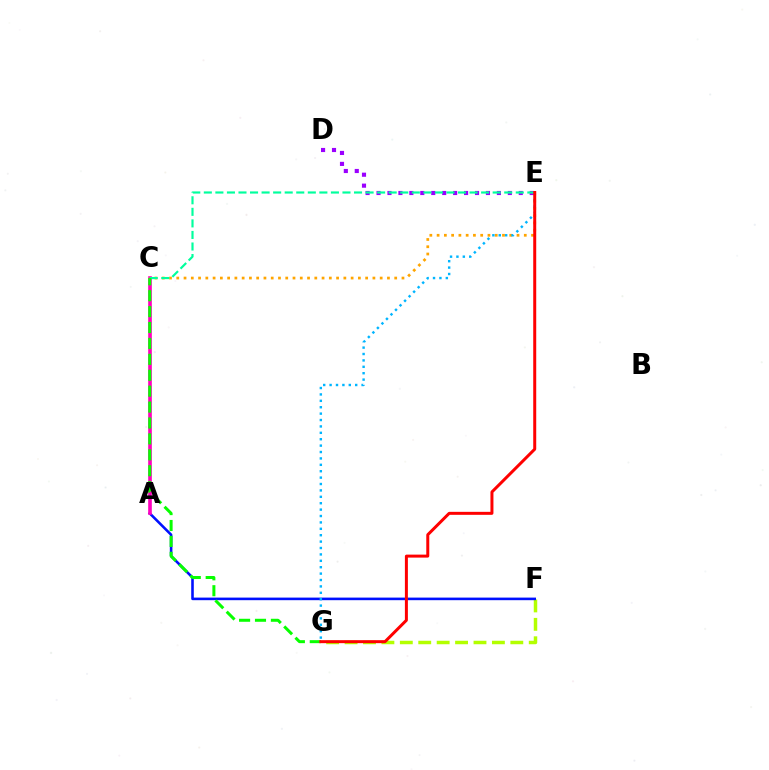{('F', 'G'): [{'color': '#b3ff00', 'line_style': 'dashed', 'thickness': 2.5}], ('A', 'F'): [{'color': '#0010ff', 'line_style': 'solid', 'thickness': 1.86}], ('A', 'C'): [{'color': '#ff00bd', 'line_style': 'solid', 'thickness': 2.61}], ('C', 'E'): [{'color': '#ffa500', 'line_style': 'dotted', 'thickness': 1.97}, {'color': '#00ff9d', 'line_style': 'dashed', 'thickness': 1.57}], ('D', 'E'): [{'color': '#9b00ff', 'line_style': 'dotted', 'thickness': 2.97}], ('E', 'G'): [{'color': '#00b5ff', 'line_style': 'dotted', 'thickness': 1.74}, {'color': '#ff0000', 'line_style': 'solid', 'thickness': 2.15}], ('C', 'G'): [{'color': '#08ff00', 'line_style': 'dashed', 'thickness': 2.16}]}